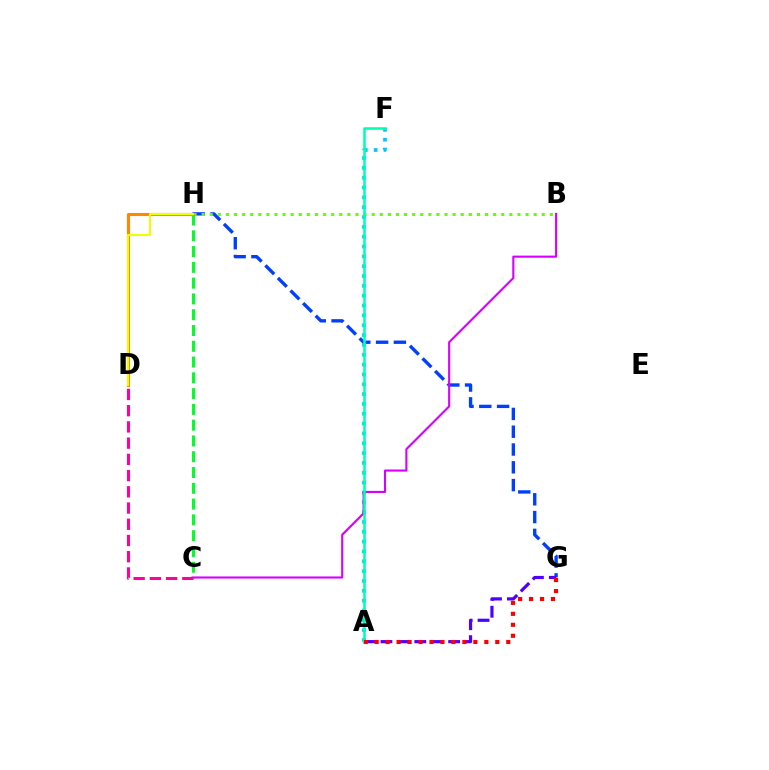{('G', 'H'): [{'color': '#003fff', 'line_style': 'dashed', 'thickness': 2.42}], ('B', 'H'): [{'color': '#66ff00', 'line_style': 'dotted', 'thickness': 2.2}], ('C', 'H'): [{'color': '#00ff27', 'line_style': 'dashed', 'thickness': 2.14}], ('A', 'G'): [{'color': '#4f00ff', 'line_style': 'dashed', 'thickness': 2.3}, {'color': '#ff0000', 'line_style': 'dotted', 'thickness': 2.98}], ('D', 'H'): [{'color': '#ff8800', 'line_style': 'solid', 'thickness': 2.23}, {'color': '#eeff00', 'line_style': 'solid', 'thickness': 1.53}], ('A', 'F'): [{'color': '#00c7ff', 'line_style': 'dotted', 'thickness': 2.67}, {'color': '#00ffaf', 'line_style': 'solid', 'thickness': 1.83}], ('B', 'C'): [{'color': '#d600ff', 'line_style': 'solid', 'thickness': 1.52}], ('C', 'D'): [{'color': '#ff00a0', 'line_style': 'dashed', 'thickness': 2.2}]}